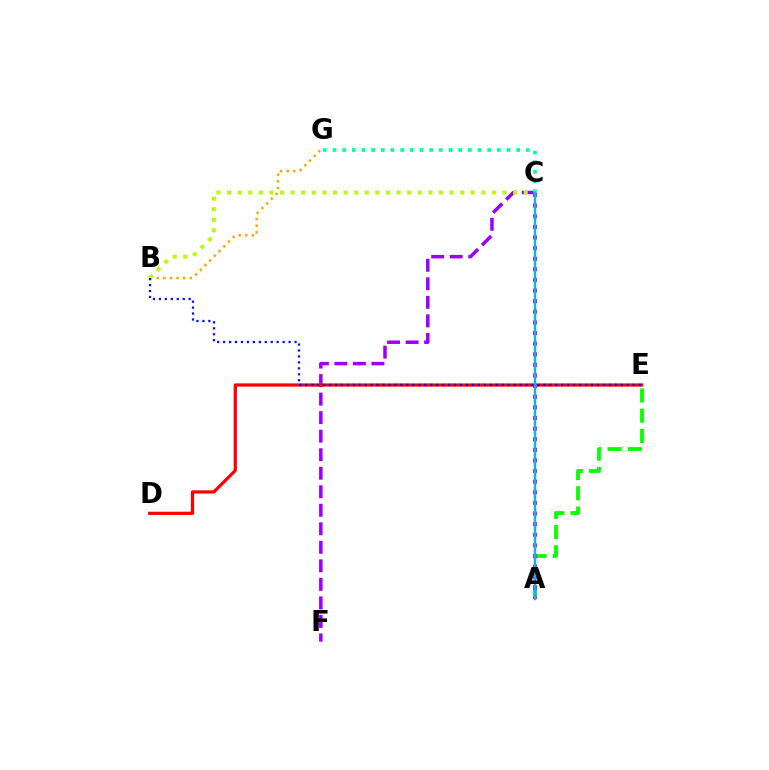{('C', 'F'): [{'color': '#9b00ff', 'line_style': 'dashed', 'thickness': 2.52}], ('C', 'G'): [{'color': '#00ff9d', 'line_style': 'dotted', 'thickness': 2.63}], ('B', 'G'): [{'color': '#ffa500', 'line_style': 'dotted', 'thickness': 1.81}], ('A', 'E'): [{'color': '#08ff00', 'line_style': 'dashed', 'thickness': 2.75}], ('B', 'C'): [{'color': '#b3ff00', 'line_style': 'dotted', 'thickness': 2.88}], ('D', 'E'): [{'color': '#ff0000', 'line_style': 'solid', 'thickness': 2.33}], ('A', 'C'): [{'color': '#ff00bd', 'line_style': 'dotted', 'thickness': 2.88}, {'color': '#00b5ff', 'line_style': 'solid', 'thickness': 1.75}], ('B', 'E'): [{'color': '#0010ff', 'line_style': 'dotted', 'thickness': 1.62}]}